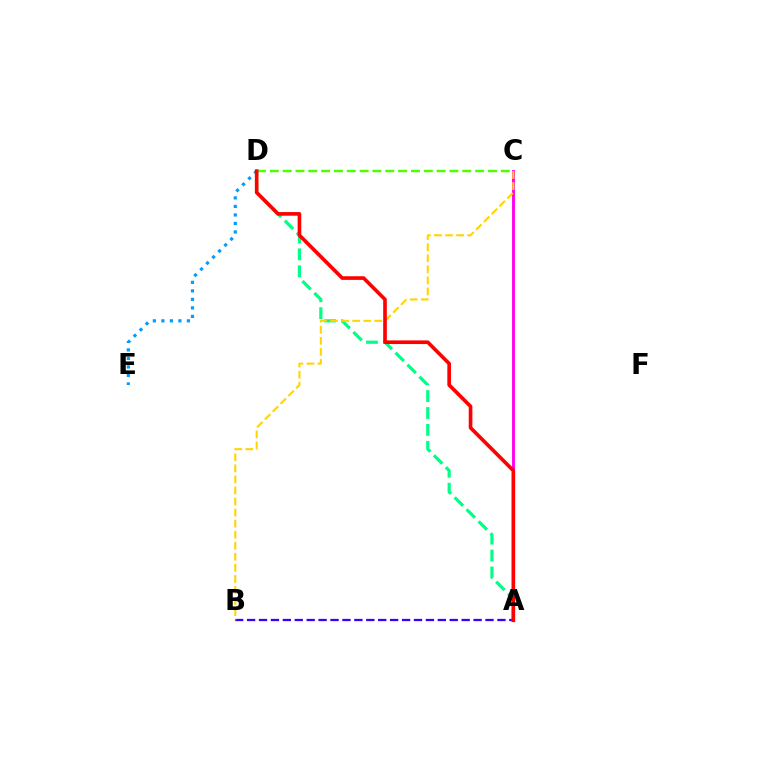{('A', 'B'): [{'color': '#3700ff', 'line_style': 'dashed', 'thickness': 1.62}], ('A', 'D'): [{'color': '#00ff86', 'line_style': 'dashed', 'thickness': 2.3}, {'color': '#ff0000', 'line_style': 'solid', 'thickness': 2.62}], ('A', 'C'): [{'color': '#ff00ed', 'line_style': 'solid', 'thickness': 2.07}], ('B', 'C'): [{'color': '#ffd500', 'line_style': 'dashed', 'thickness': 1.5}], ('D', 'E'): [{'color': '#009eff', 'line_style': 'dotted', 'thickness': 2.31}], ('C', 'D'): [{'color': '#4fff00', 'line_style': 'dashed', 'thickness': 1.74}]}